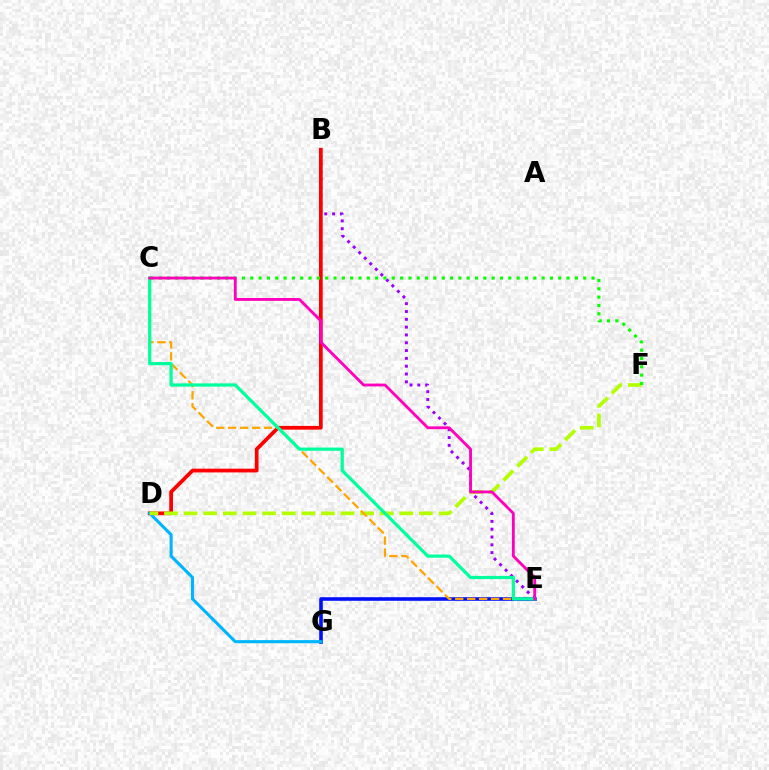{('B', 'E'): [{'color': '#9b00ff', 'line_style': 'dotted', 'thickness': 2.12}], ('B', 'D'): [{'color': '#ff0000', 'line_style': 'solid', 'thickness': 2.69}], ('E', 'G'): [{'color': '#0010ff', 'line_style': 'solid', 'thickness': 2.59}], ('D', 'G'): [{'color': '#00b5ff', 'line_style': 'solid', 'thickness': 2.22}], ('D', 'F'): [{'color': '#b3ff00', 'line_style': 'dashed', 'thickness': 2.66}], ('C', 'E'): [{'color': '#ffa500', 'line_style': 'dashed', 'thickness': 1.62}, {'color': '#00ff9d', 'line_style': 'solid', 'thickness': 2.33}, {'color': '#ff00bd', 'line_style': 'solid', 'thickness': 2.04}], ('C', 'F'): [{'color': '#08ff00', 'line_style': 'dotted', 'thickness': 2.26}]}